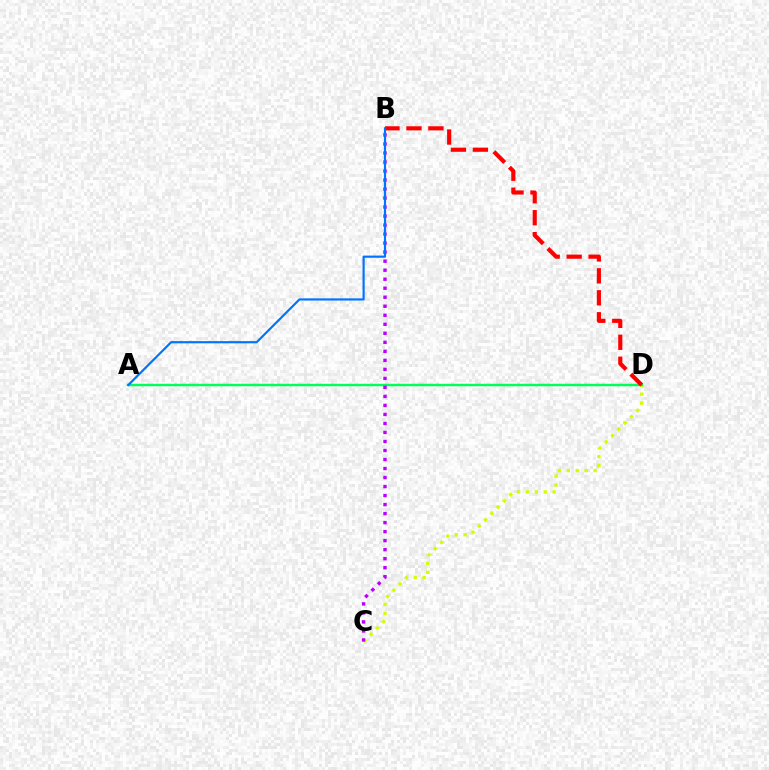{('C', 'D'): [{'color': '#d1ff00', 'line_style': 'dotted', 'thickness': 2.42}], ('A', 'D'): [{'color': '#00ff5c', 'line_style': 'solid', 'thickness': 1.77}], ('B', 'D'): [{'color': '#ff0000', 'line_style': 'dashed', 'thickness': 2.98}], ('B', 'C'): [{'color': '#b900ff', 'line_style': 'dotted', 'thickness': 2.45}], ('A', 'B'): [{'color': '#0074ff', 'line_style': 'solid', 'thickness': 1.57}]}